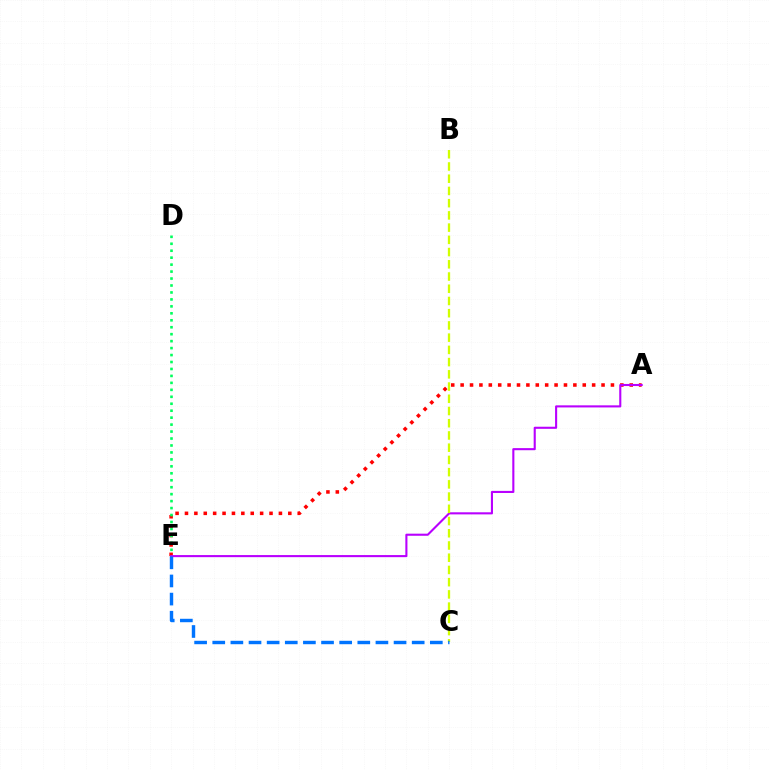{('A', 'E'): [{'color': '#ff0000', 'line_style': 'dotted', 'thickness': 2.55}, {'color': '#b900ff', 'line_style': 'solid', 'thickness': 1.51}], ('D', 'E'): [{'color': '#00ff5c', 'line_style': 'dotted', 'thickness': 1.89}], ('B', 'C'): [{'color': '#d1ff00', 'line_style': 'dashed', 'thickness': 1.66}], ('C', 'E'): [{'color': '#0074ff', 'line_style': 'dashed', 'thickness': 2.46}]}